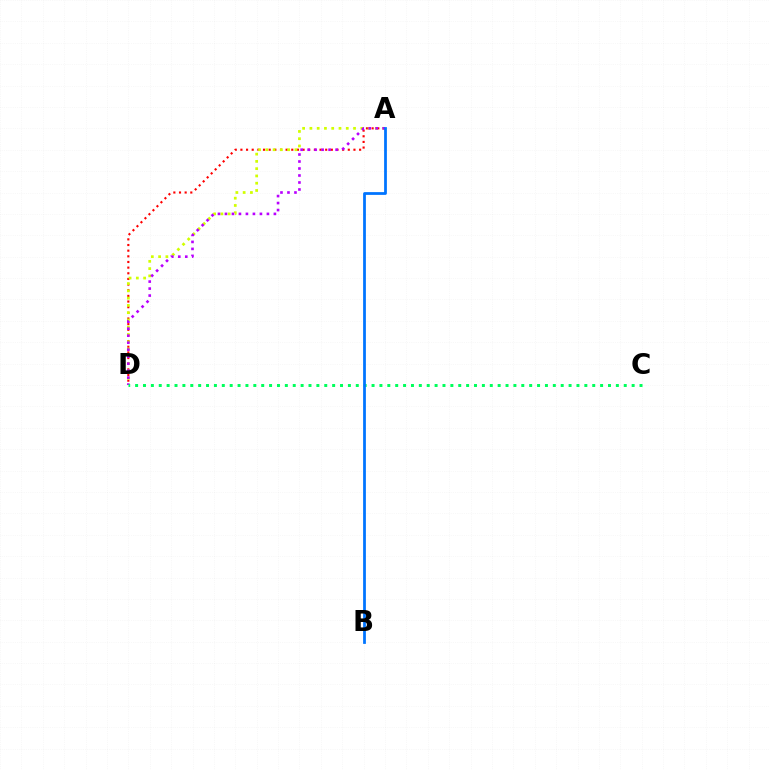{('A', 'D'): [{'color': '#ff0000', 'line_style': 'dotted', 'thickness': 1.54}, {'color': '#d1ff00', 'line_style': 'dotted', 'thickness': 1.98}, {'color': '#b900ff', 'line_style': 'dotted', 'thickness': 1.9}], ('C', 'D'): [{'color': '#00ff5c', 'line_style': 'dotted', 'thickness': 2.14}], ('A', 'B'): [{'color': '#0074ff', 'line_style': 'solid', 'thickness': 1.99}]}